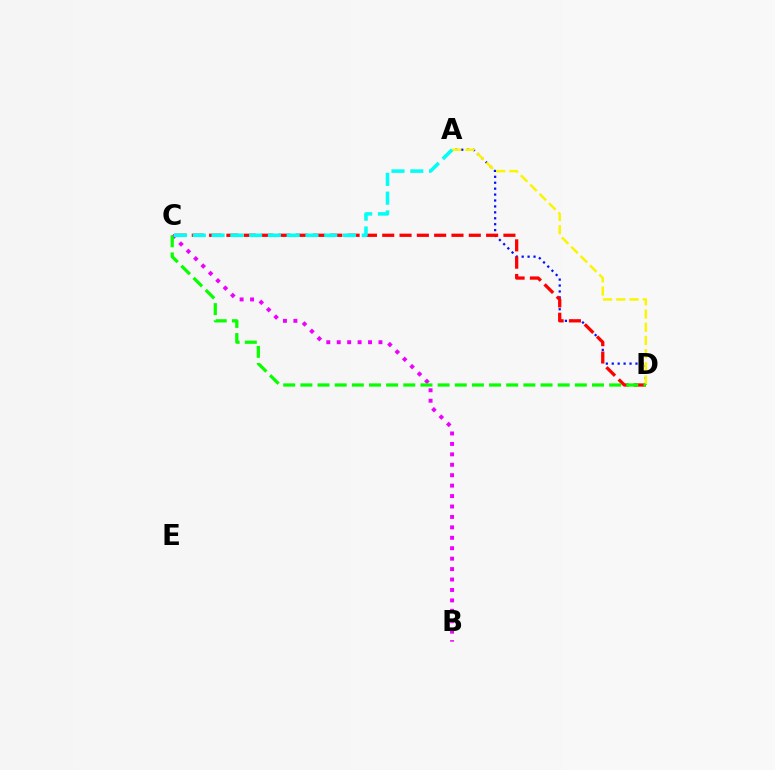{('A', 'D'): [{'color': '#0010ff', 'line_style': 'dotted', 'thickness': 1.61}, {'color': '#fcf500', 'line_style': 'dashed', 'thickness': 1.79}], ('C', 'D'): [{'color': '#ff0000', 'line_style': 'dashed', 'thickness': 2.35}, {'color': '#08ff00', 'line_style': 'dashed', 'thickness': 2.33}], ('B', 'C'): [{'color': '#ee00ff', 'line_style': 'dotted', 'thickness': 2.83}], ('A', 'C'): [{'color': '#00fff6', 'line_style': 'dashed', 'thickness': 2.55}]}